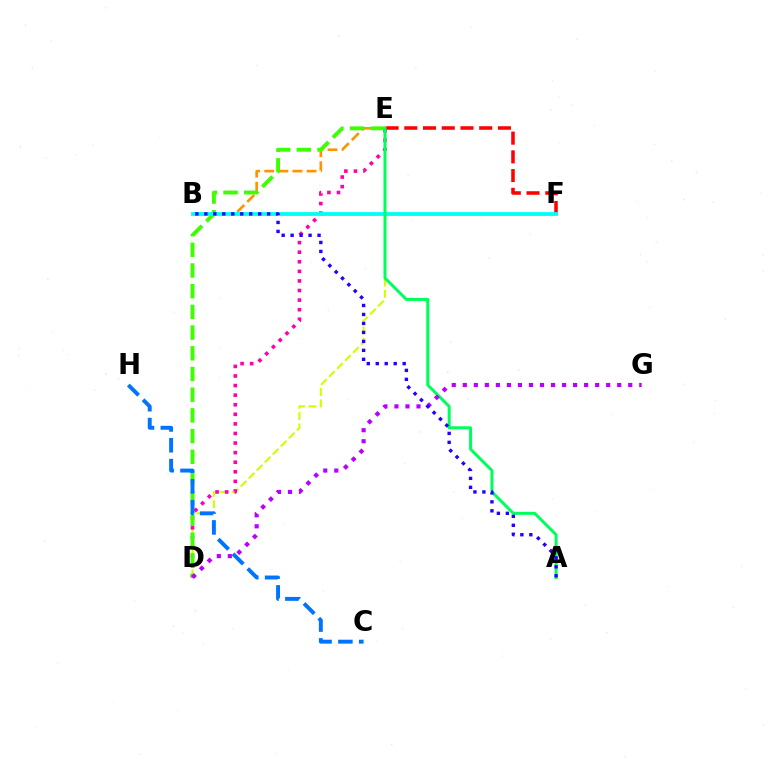{('B', 'E'): [{'color': '#ff9400', 'line_style': 'dashed', 'thickness': 1.92}], ('D', 'E'): [{'color': '#d1ff00', 'line_style': 'dashed', 'thickness': 1.54}, {'color': '#ff00ac', 'line_style': 'dotted', 'thickness': 2.6}, {'color': '#3dff00', 'line_style': 'dashed', 'thickness': 2.81}], ('E', 'F'): [{'color': '#ff0000', 'line_style': 'dashed', 'thickness': 2.54}], ('B', 'F'): [{'color': '#00fff6', 'line_style': 'solid', 'thickness': 2.73}], ('C', 'H'): [{'color': '#0074ff', 'line_style': 'dashed', 'thickness': 2.83}], ('A', 'E'): [{'color': '#00ff5c', 'line_style': 'solid', 'thickness': 2.16}], ('D', 'G'): [{'color': '#b900ff', 'line_style': 'dotted', 'thickness': 3.0}], ('A', 'B'): [{'color': '#2500ff', 'line_style': 'dotted', 'thickness': 2.44}]}